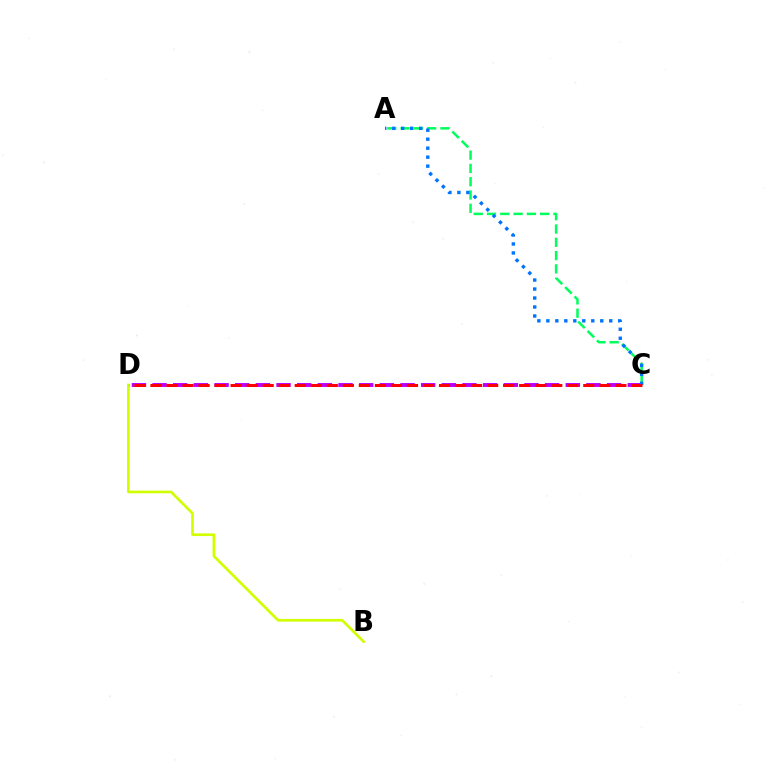{('C', 'D'): [{'color': '#b900ff', 'line_style': 'dashed', 'thickness': 2.81}, {'color': '#ff0000', 'line_style': 'dashed', 'thickness': 2.18}], ('A', 'C'): [{'color': '#00ff5c', 'line_style': 'dashed', 'thickness': 1.81}, {'color': '#0074ff', 'line_style': 'dotted', 'thickness': 2.44}], ('B', 'D'): [{'color': '#d1ff00', 'line_style': 'solid', 'thickness': 1.93}]}